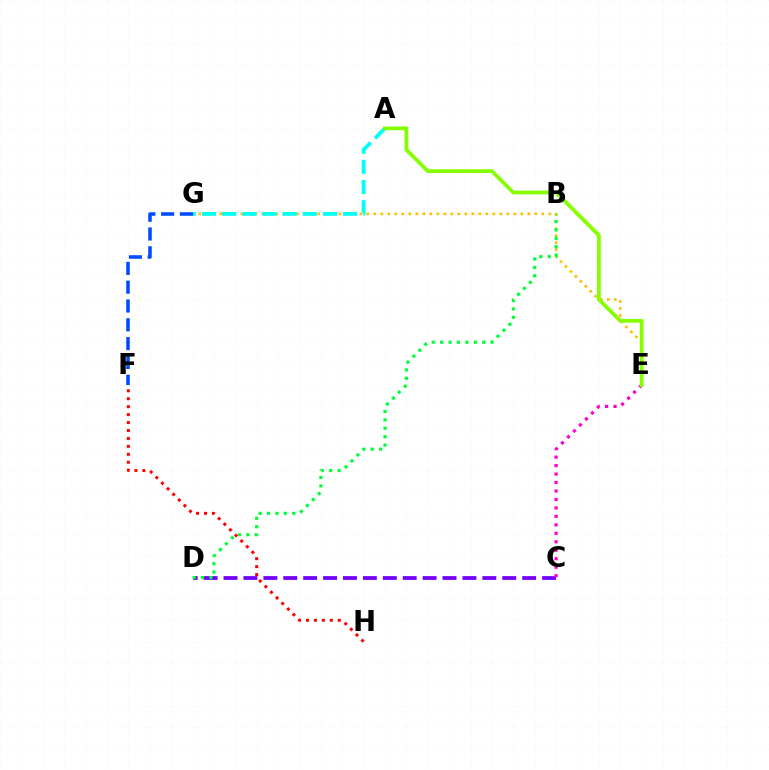{('C', 'D'): [{'color': '#7200ff', 'line_style': 'dashed', 'thickness': 2.7}], ('E', 'G'): [{'color': '#ffbd00', 'line_style': 'dotted', 'thickness': 1.9}], ('B', 'D'): [{'color': '#00ff39', 'line_style': 'dotted', 'thickness': 2.28}], ('C', 'E'): [{'color': '#ff00cf', 'line_style': 'dotted', 'thickness': 2.3}], ('A', 'G'): [{'color': '#00fff6', 'line_style': 'dashed', 'thickness': 2.74}], ('A', 'E'): [{'color': '#84ff00', 'line_style': 'solid', 'thickness': 2.71}], ('F', 'G'): [{'color': '#004bff', 'line_style': 'dashed', 'thickness': 2.55}], ('F', 'H'): [{'color': '#ff0000', 'line_style': 'dotted', 'thickness': 2.16}]}